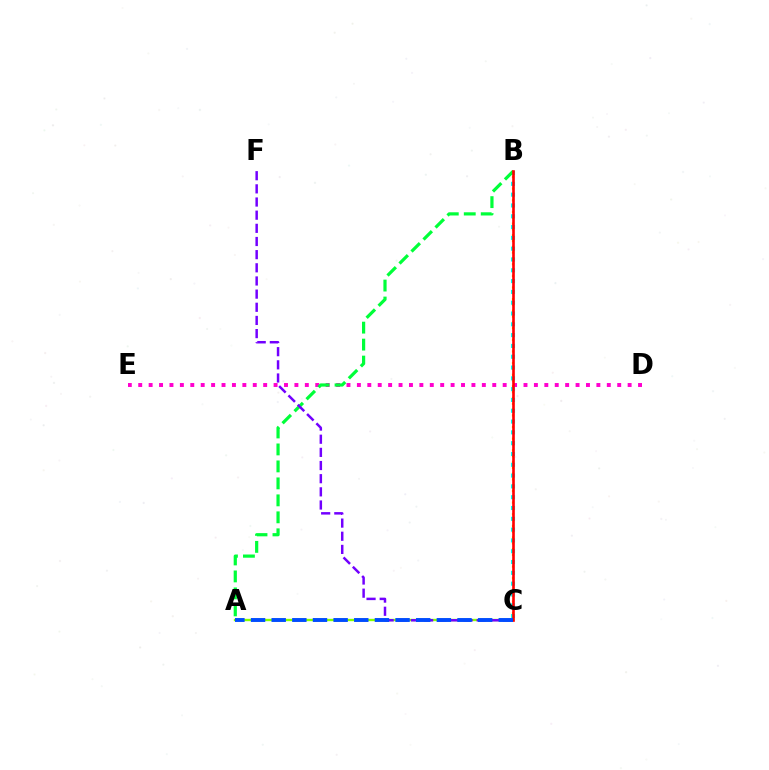{('A', 'C'): [{'color': '#84ff00', 'line_style': 'solid', 'thickness': 1.7}, {'color': '#004bff', 'line_style': 'dashed', 'thickness': 2.8}], ('D', 'E'): [{'color': '#ff00cf', 'line_style': 'dotted', 'thickness': 2.83}], ('B', 'C'): [{'color': '#ffbd00', 'line_style': 'dotted', 'thickness': 1.58}, {'color': '#00fff6', 'line_style': 'dotted', 'thickness': 2.94}, {'color': '#ff0000', 'line_style': 'solid', 'thickness': 1.9}], ('A', 'B'): [{'color': '#00ff39', 'line_style': 'dashed', 'thickness': 2.31}], ('C', 'F'): [{'color': '#7200ff', 'line_style': 'dashed', 'thickness': 1.79}]}